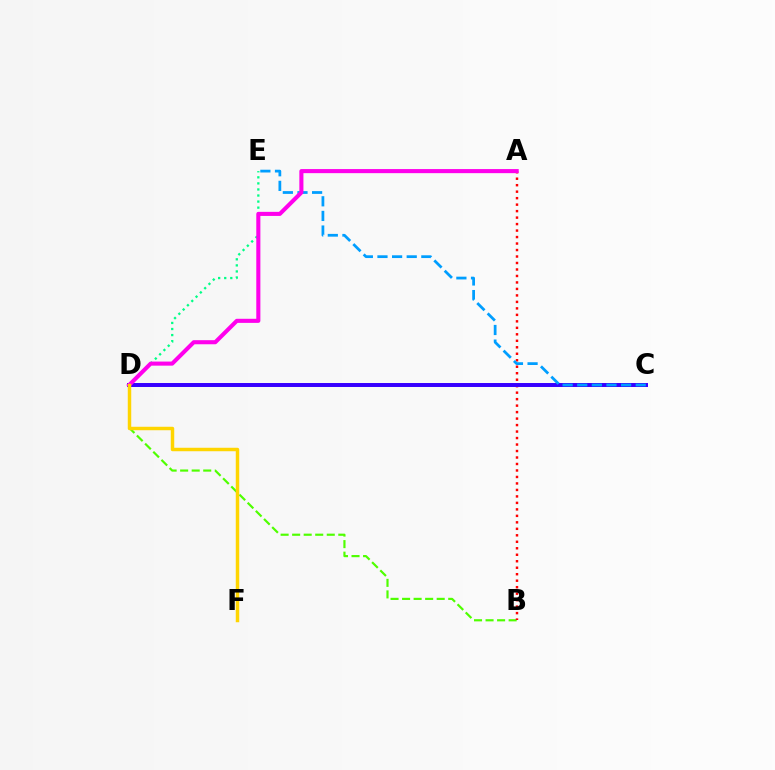{('B', 'D'): [{'color': '#4fff00', 'line_style': 'dashed', 'thickness': 1.57}], ('D', 'E'): [{'color': '#00ff86', 'line_style': 'dotted', 'thickness': 1.65}], ('A', 'B'): [{'color': '#ff0000', 'line_style': 'dotted', 'thickness': 1.76}], ('C', 'D'): [{'color': '#3700ff', 'line_style': 'solid', 'thickness': 2.86}], ('C', 'E'): [{'color': '#009eff', 'line_style': 'dashed', 'thickness': 1.99}], ('A', 'D'): [{'color': '#ff00ed', 'line_style': 'solid', 'thickness': 2.94}], ('D', 'F'): [{'color': '#ffd500', 'line_style': 'solid', 'thickness': 2.5}]}